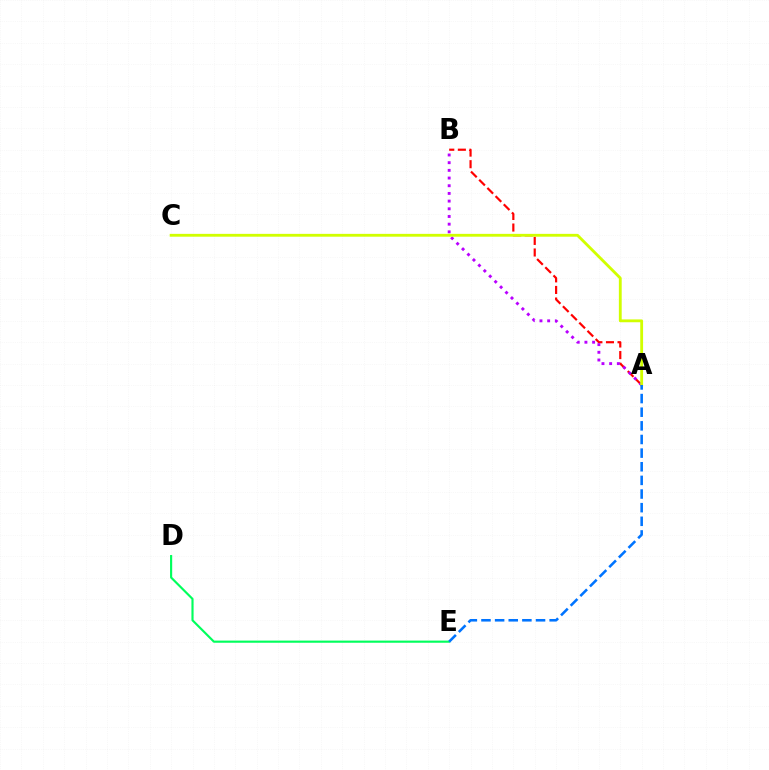{('A', 'B'): [{'color': '#ff0000', 'line_style': 'dashed', 'thickness': 1.57}, {'color': '#b900ff', 'line_style': 'dotted', 'thickness': 2.09}], ('D', 'E'): [{'color': '#00ff5c', 'line_style': 'solid', 'thickness': 1.55}], ('A', 'C'): [{'color': '#d1ff00', 'line_style': 'solid', 'thickness': 2.04}], ('A', 'E'): [{'color': '#0074ff', 'line_style': 'dashed', 'thickness': 1.85}]}